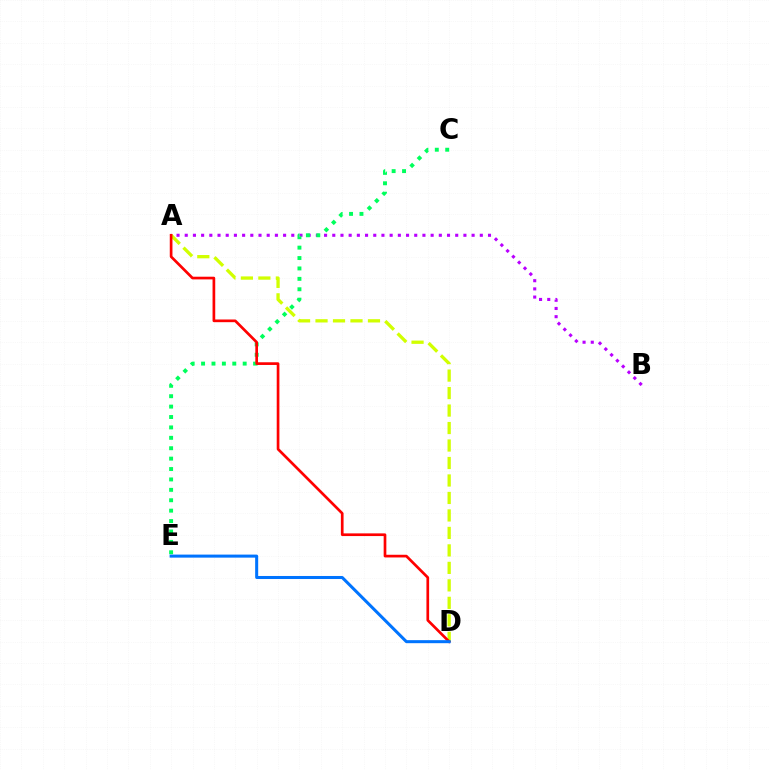{('A', 'B'): [{'color': '#b900ff', 'line_style': 'dotted', 'thickness': 2.23}], ('C', 'E'): [{'color': '#00ff5c', 'line_style': 'dotted', 'thickness': 2.83}], ('A', 'D'): [{'color': '#d1ff00', 'line_style': 'dashed', 'thickness': 2.37}, {'color': '#ff0000', 'line_style': 'solid', 'thickness': 1.94}], ('D', 'E'): [{'color': '#0074ff', 'line_style': 'solid', 'thickness': 2.18}]}